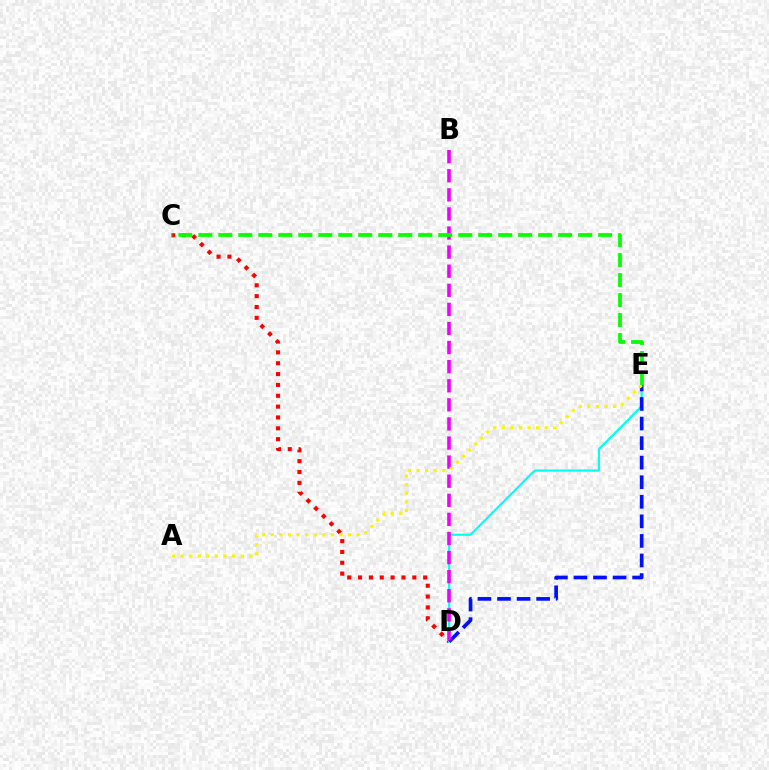{('C', 'D'): [{'color': '#ff0000', 'line_style': 'dotted', 'thickness': 2.95}], ('D', 'E'): [{'color': '#00fff6', 'line_style': 'solid', 'thickness': 1.57}, {'color': '#0010ff', 'line_style': 'dashed', 'thickness': 2.66}], ('B', 'D'): [{'color': '#ee00ff', 'line_style': 'dashed', 'thickness': 2.59}], ('A', 'E'): [{'color': '#fcf500', 'line_style': 'dotted', 'thickness': 2.33}], ('C', 'E'): [{'color': '#08ff00', 'line_style': 'dashed', 'thickness': 2.72}]}